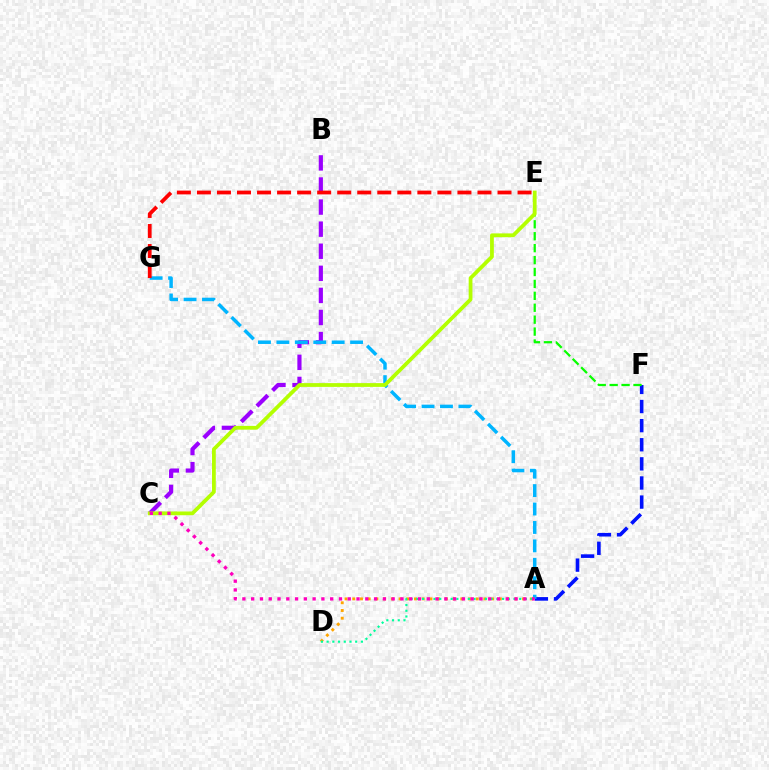{('B', 'C'): [{'color': '#9b00ff', 'line_style': 'dashed', 'thickness': 3.0}], ('A', 'F'): [{'color': '#0010ff', 'line_style': 'dashed', 'thickness': 2.6}], ('A', 'G'): [{'color': '#00b5ff', 'line_style': 'dashed', 'thickness': 2.5}], ('E', 'F'): [{'color': '#08ff00', 'line_style': 'dashed', 'thickness': 1.62}], ('A', 'D'): [{'color': '#ffa500', 'line_style': 'dotted', 'thickness': 2.1}, {'color': '#00ff9d', 'line_style': 'dotted', 'thickness': 1.55}], ('C', 'E'): [{'color': '#b3ff00', 'line_style': 'solid', 'thickness': 2.71}], ('A', 'C'): [{'color': '#ff00bd', 'line_style': 'dotted', 'thickness': 2.39}], ('E', 'G'): [{'color': '#ff0000', 'line_style': 'dashed', 'thickness': 2.72}]}